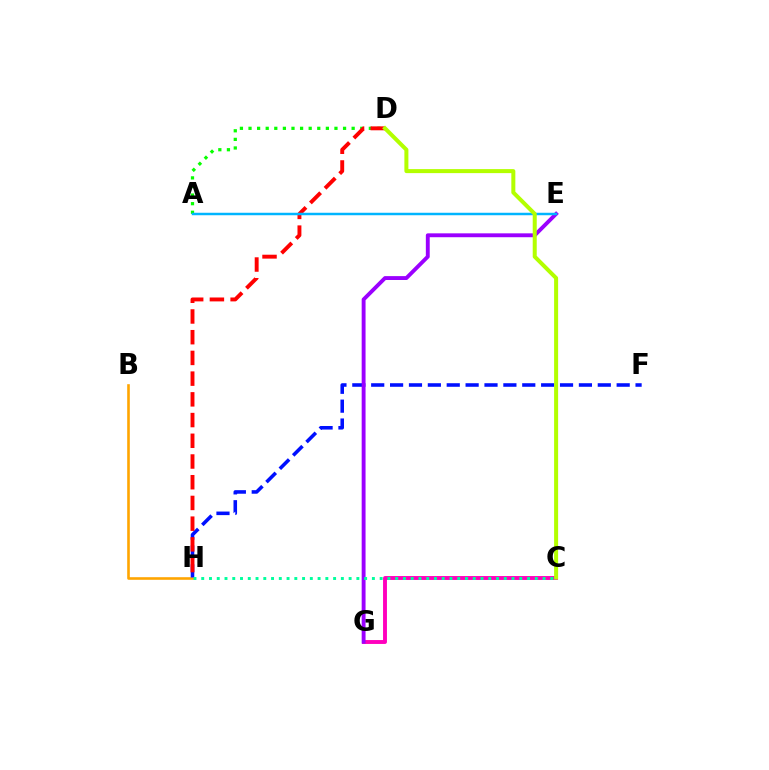{('A', 'D'): [{'color': '#08ff00', 'line_style': 'dotted', 'thickness': 2.34}], ('C', 'G'): [{'color': '#ff00bd', 'line_style': 'solid', 'thickness': 2.81}], ('B', 'H'): [{'color': '#ffa500', 'line_style': 'solid', 'thickness': 1.88}], ('F', 'H'): [{'color': '#0010ff', 'line_style': 'dashed', 'thickness': 2.57}], ('E', 'G'): [{'color': '#9b00ff', 'line_style': 'solid', 'thickness': 2.79}], ('D', 'H'): [{'color': '#ff0000', 'line_style': 'dashed', 'thickness': 2.81}], ('C', 'H'): [{'color': '#00ff9d', 'line_style': 'dotted', 'thickness': 2.11}], ('A', 'E'): [{'color': '#00b5ff', 'line_style': 'solid', 'thickness': 1.78}], ('C', 'D'): [{'color': '#b3ff00', 'line_style': 'solid', 'thickness': 2.89}]}